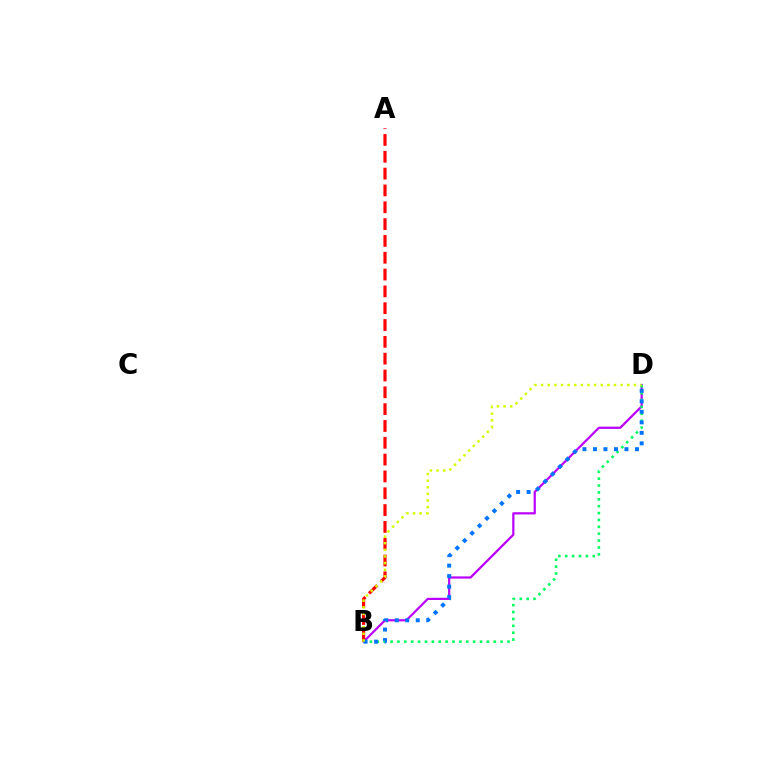{('B', 'D'): [{'color': '#b900ff', 'line_style': 'solid', 'thickness': 1.6}, {'color': '#00ff5c', 'line_style': 'dotted', 'thickness': 1.87}, {'color': '#0074ff', 'line_style': 'dotted', 'thickness': 2.85}, {'color': '#d1ff00', 'line_style': 'dotted', 'thickness': 1.8}], ('A', 'B'): [{'color': '#ff0000', 'line_style': 'dashed', 'thickness': 2.29}]}